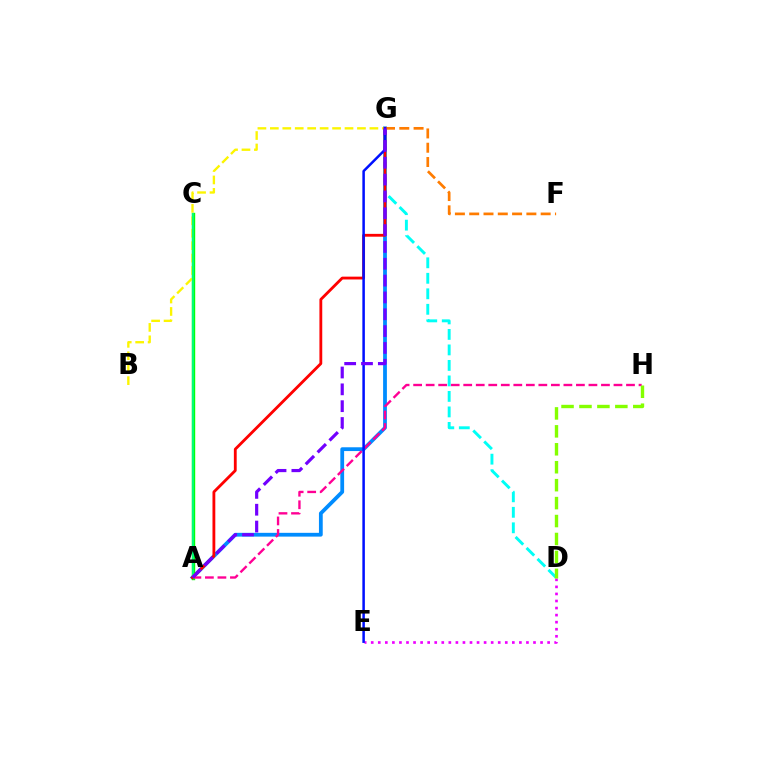{('A', 'G'): [{'color': '#008cff', 'line_style': 'solid', 'thickness': 2.72}, {'color': '#ff0000', 'line_style': 'solid', 'thickness': 2.03}, {'color': '#7200ff', 'line_style': 'dashed', 'thickness': 2.29}], ('A', 'C'): [{'color': '#08ff00', 'line_style': 'solid', 'thickness': 2.44}, {'color': '#00ff74', 'line_style': 'solid', 'thickness': 1.55}], ('B', 'G'): [{'color': '#fcf500', 'line_style': 'dashed', 'thickness': 1.69}], ('F', 'G'): [{'color': '#ff7c00', 'line_style': 'dashed', 'thickness': 1.94}], ('A', 'H'): [{'color': '#ff0094', 'line_style': 'dashed', 'thickness': 1.7}], ('D', 'G'): [{'color': '#00fff6', 'line_style': 'dashed', 'thickness': 2.11}], ('D', 'E'): [{'color': '#ee00ff', 'line_style': 'dotted', 'thickness': 1.92}], ('D', 'H'): [{'color': '#84ff00', 'line_style': 'dashed', 'thickness': 2.44}], ('E', 'G'): [{'color': '#0010ff', 'line_style': 'solid', 'thickness': 1.81}]}